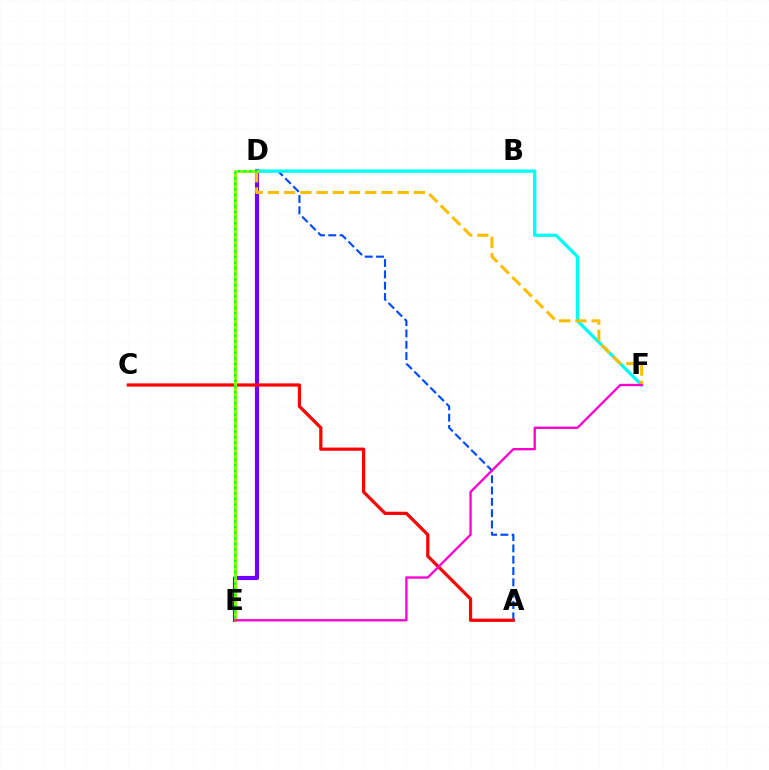{('A', 'D'): [{'color': '#004bff', 'line_style': 'dashed', 'thickness': 1.54}], ('D', 'E'): [{'color': '#7200ff', 'line_style': 'solid', 'thickness': 2.98}, {'color': '#84ff00', 'line_style': 'solid', 'thickness': 2.15}, {'color': '#00ff39', 'line_style': 'dotted', 'thickness': 1.53}], ('D', 'F'): [{'color': '#00fff6', 'line_style': 'solid', 'thickness': 2.4}, {'color': '#ffbd00', 'line_style': 'dashed', 'thickness': 2.2}], ('A', 'C'): [{'color': '#ff0000', 'line_style': 'solid', 'thickness': 2.31}], ('E', 'F'): [{'color': '#ff00cf', 'line_style': 'solid', 'thickness': 1.67}]}